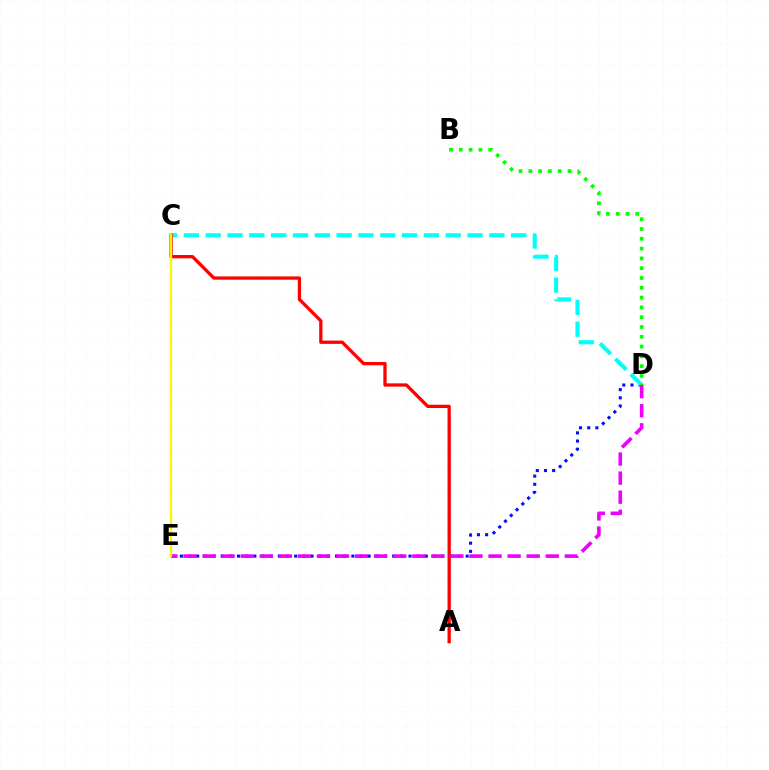{('D', 'E'): [{'color': '#0010ff', 'line_style': 'dotted', 'thickness': 2.22}, {'color': '#ee00ff', 'line_style': 'dashed', 'thickness': 2.59}], ('C', 'D'): [{'color': '#00fff6', 'line_style': 'dashed', 'thickness': 2.96}], ('A', 'C'): [{'color': '#ff0000', 'line_style': 'solid', 'thickness': 2.37}], ('C', 'E'): [{'color': '#fcf500', 'line_style': 'solid', 'thickness': 1.66}], ('B', 'D'): [{'color': '#08ff00', 'line_style': 'dotted', 'thickness': 2.66}]}